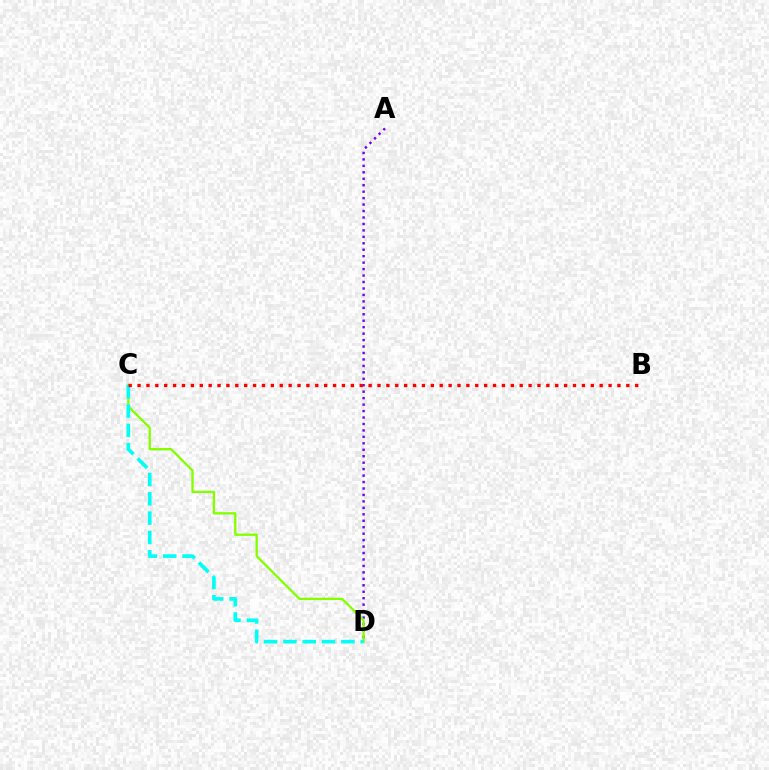{('A', 'D'): [{'color': '#7200ff', 'line_style': 'dotted', 'thickness': 1.75}], ('C', 'D'): [{'color': '#84ff00', 'line_style': 'solid', 'thickness': 1.67}, {'color': '#00fff6', 'line_style': 'dashed', 'thickness': 2.62}], ('B', 'C'): [{'color': '#ff0000', 'line_style': 'dotted', 'thickness': 2.41}]}